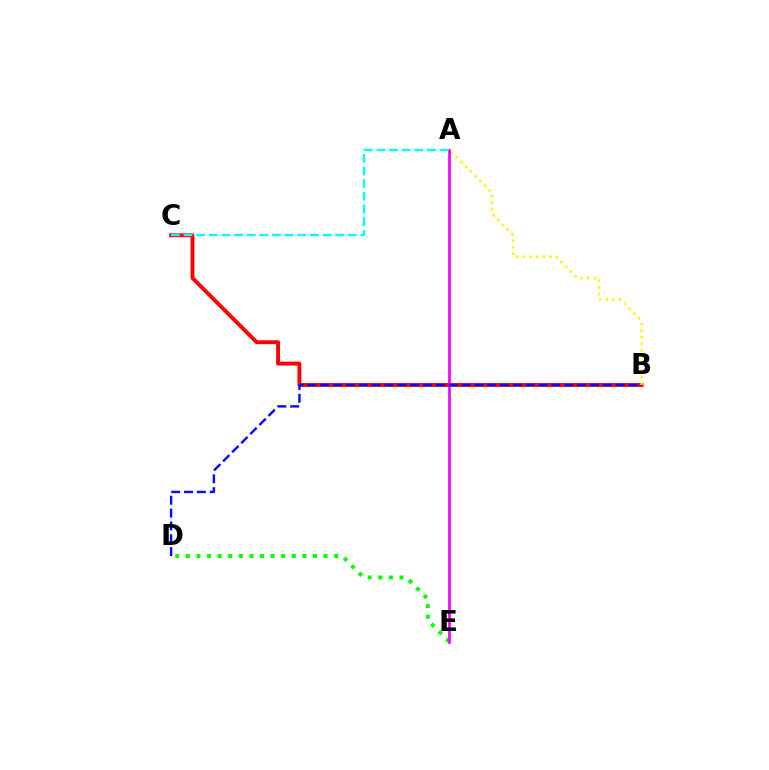{('B', 'C'): [{'color': '#ff0000', 'line_style': 'solid', 'thickness': 2.79}], ('A', 'B'): [{'color': '#fcf500', 'line_style': 'dotted', 'thickness': 1.81}], ('D', 'E'): [{'color': '#08ff00', 'line_style': 'dotted', 'thickness': 2.88}], ('A', 'E'): [{'color': '#ee00ff', 'line_style': 'solid', 'thickness': 1.92}], ('A', 'C'): [{'color': '#00fff6', 'line_style': 'dashed', 'thickness': 1.72}], ('B', 'D'): [{'color': '#0010ff', 'line_style': 'dashed', 'thickness': 1.75}]}